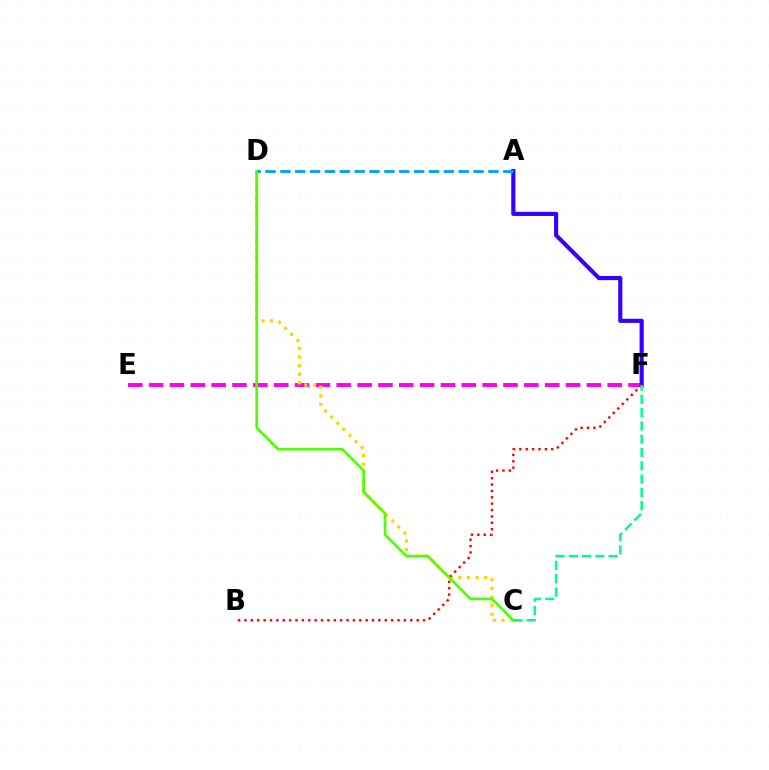{('E', 'F'): [{'color': '#ff00ed', 'line_style': 'dashed', 'thickness': 2.83}], ('C', 'D'): [{'color': '#ffd500', 'line_style': 'dotted', 'thickness': 2.34}, {'color': '#4fff00', 'line_style': 'solid', 'thickness': 1.93}], ('A', 'F'): [{'color': '#3700ff', 'line_style': 'solid', 'thickness': 3.0}], ('A', 'D'): [{'color': '#009eff', 'line_style': 'dashed', 'thickness': 2.02}], ('B', 'F'): [{'color': '#ff0000', 'line_style': 'dotted', 'thickness': 1.73}], ('C', 'F'): [{'color': '#00ff86', 'line_style': 'dashed', 'thickness': 1.8}]}